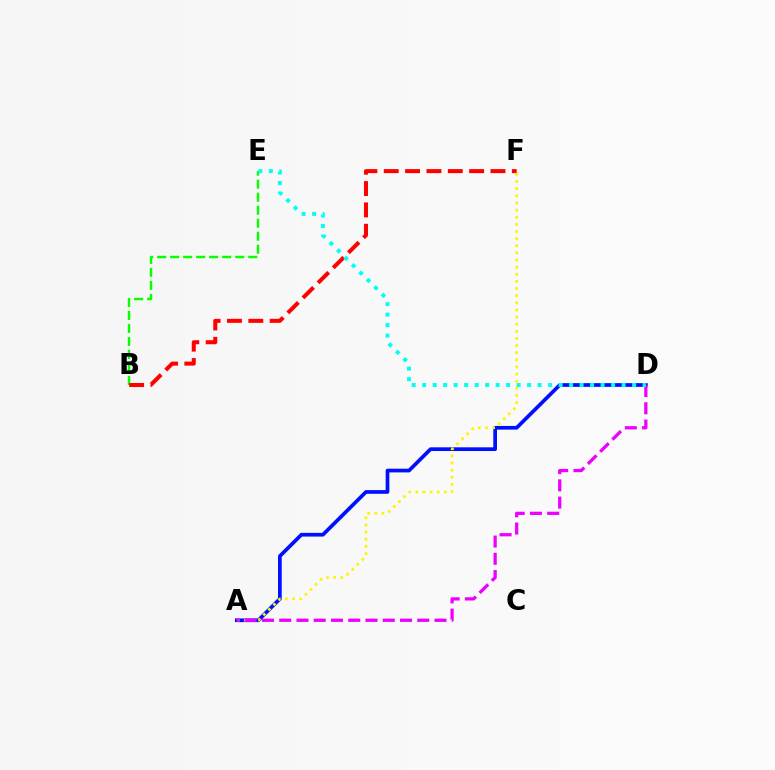{('A', 'D'): [{'color': '#0010ff', 'line_style': 'solid', 'thickness': 2.67}, {'color': '#ee00ff', 'line_style': 'dashed', 'thickness': 2.34}], ('A', 'F'): [{'color': '#fcf500', 'line_style': 'dotted', 'thickness': 1.94}], ('B', 'E'): [{'color': '#08ff00', 'line_style': 'dashed', 'thickness': 1.77}], ('B', 'F'): [{'color': '#ff0000', 'line_style': 'dashed', 'thickness': 2.9}], ('D', 'E'): [{'color': '#00fff6', 'line_style': 'dotted', 'thickness': 2.85}]}